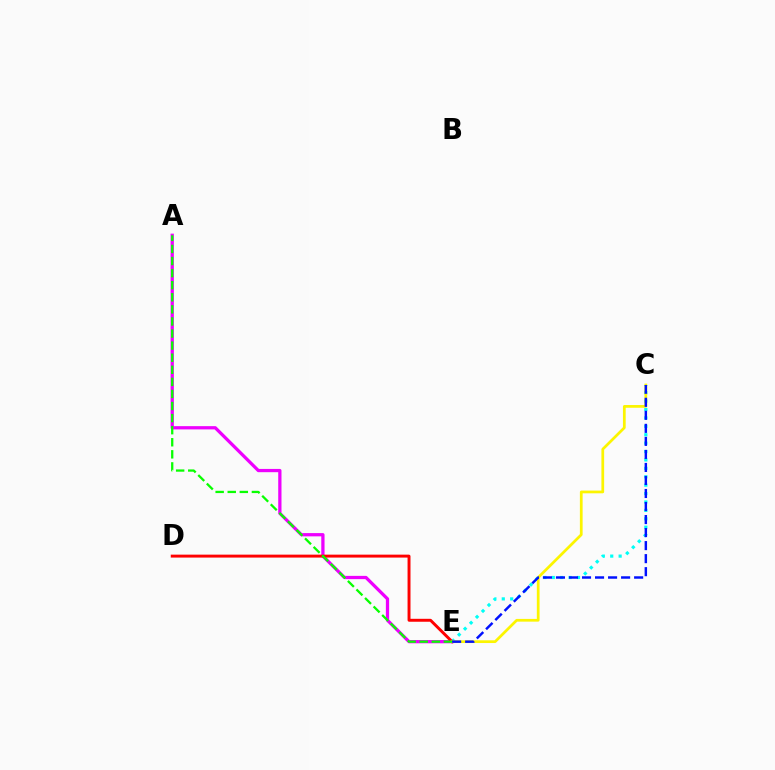{('A', 'E'): [{'color': '#ee00ff', 'line_style': 'solid', 'thickness': 2.35}, {'color': '#08ff00', 'line_style': 'dashed', 'thickness': 1.64}], ('C', 'E'): [{'color': '#00fff6', 'line_style': 'dotted', 'thickness': 2.28}, {'color': '#fcf500', 'line_style': 'solid', 'thickness': 1.97}, {'color': '#0010ff', 'line_style': 'dashed', 'thickness': 1.77}], ('D', 'E'): [{'color': '#ff0000', 'line_style': 'solid', 'thickness': 2.12}]}